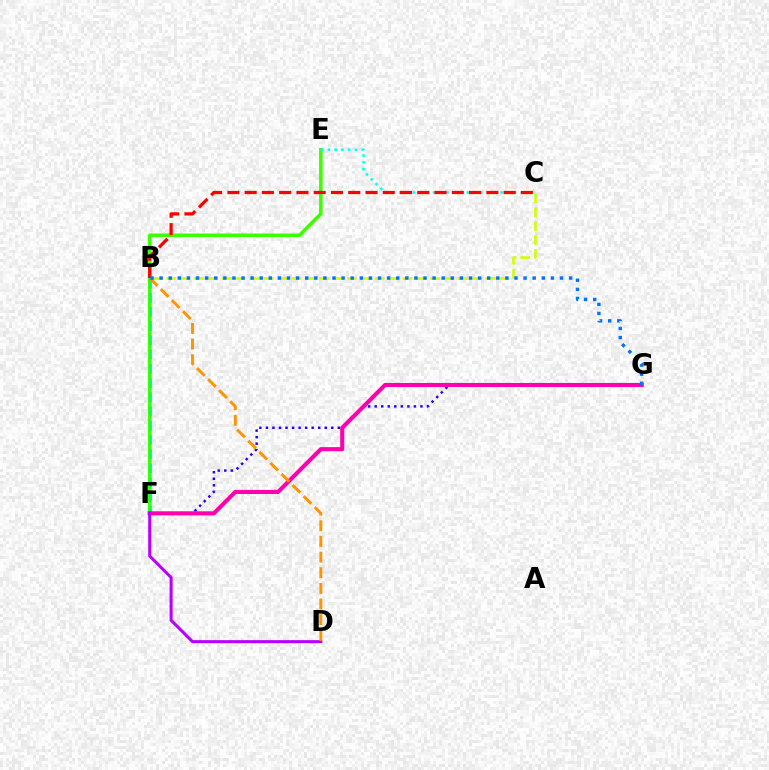{('E', 'F'): [{'color': '#3dff00', 'line_style': 'solid', 'thickness': 2.55}], ('B', 'C'): [{'color': '#d1ff00', 'line_style': 'dashed', 'thickness': 1.89}, {'color': '#ff0000', 'line_style': 'dashed', 'thickness': 2.35}], ('F', 'G'): [{'color': '#2500ff', 'line_style': 'dotted', 'thickness': 1.78}, {'color': '#ff00ac', 'line_style': 'solid', 'thickness': 2.94}], ('B', 'F'): [{'color': '#00ff5c', 'line_style': 'dashed', 'thickness': 1.93}], ('C', 'E'): [{'color': '#00fff6', 'line_style': 'dotted', 'thickness': 1.84}], ('D', 'F'): [{'color': '#b900ff', 'line_style': 'solid', 'thickness': 2.19}], ('B', 'D'): [{'color': '#ff9400', 'line_style': 'dashed', 'thickness': 2.13}], ('B', 'G'): [{'color': '#0074ff', 'line_style': 'dotted', 'thickness': 2.47}]}